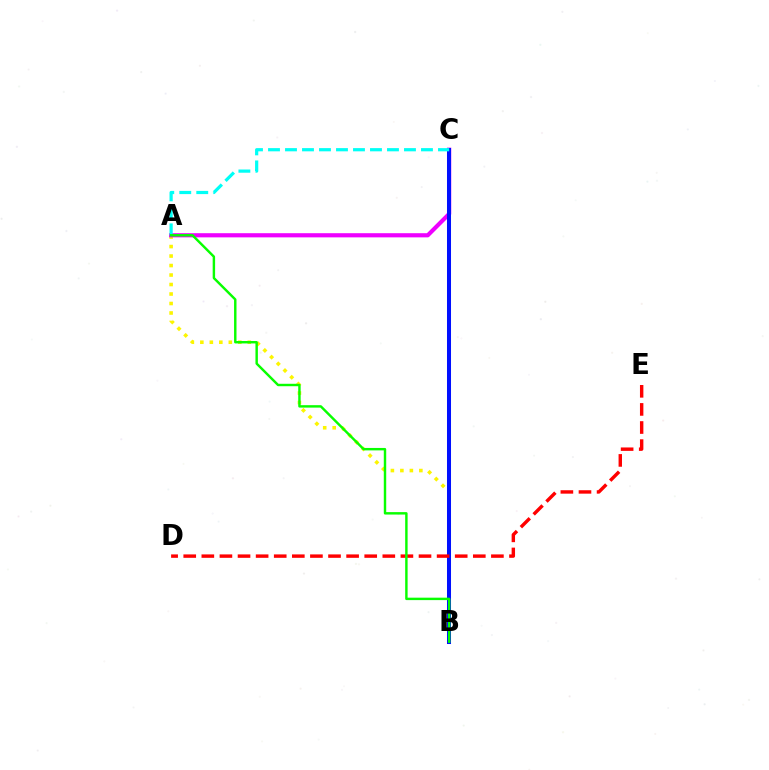{('A', 'B'): [{'color': '#fcf500', 'line_style': 'dotted', 'thickness': 2.58}, {'color': '#08ff00', 'line_style': 'solid', 'thickness': 1.75}], ('A', 'C'): [{'color': '#ee00ff', 'line_style': 'solid', 'thickness': 2.99}, {'color': '#00fff6', 'line_style': 'dashed', 'thickness': 2.31}], ('B', 'C'): [{'color': '#0010ff', 'line_style': 'solid', 'thickness': 2.89}], ('D', 'E'): [{'color': '#ff0000', 'line_style': 'dashed', 'thickness': 2.46}]}